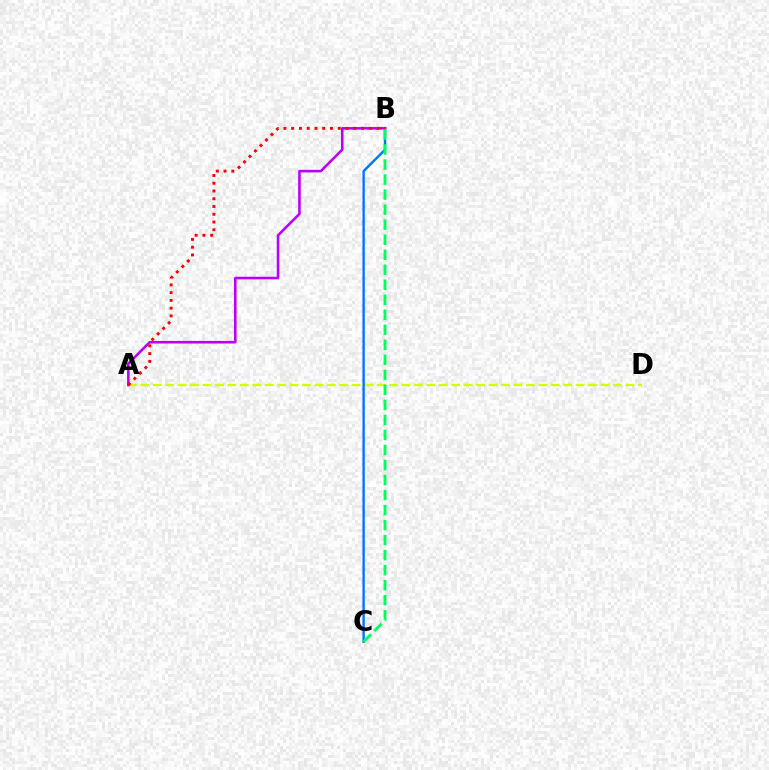{('A', 'D'): [{'color': '#d1ff00', 'line_style': 'dashed', 'thickness': 1.69}], ('B', 'C'): [{'color': '#0074ff', 'line_style': 'solid', 'thickness': 1.71}, {'color': '#00ff5c', 'line_style': 'dashed', 'thickness': 2.04}], ('A', 'B'): [{'color': '#b900ff', 'line_style': 'solid', 'thickness': 1.86}, {'color': '#ff0000', 'line_style': 'dotted', 'thickness': 2.11}]}